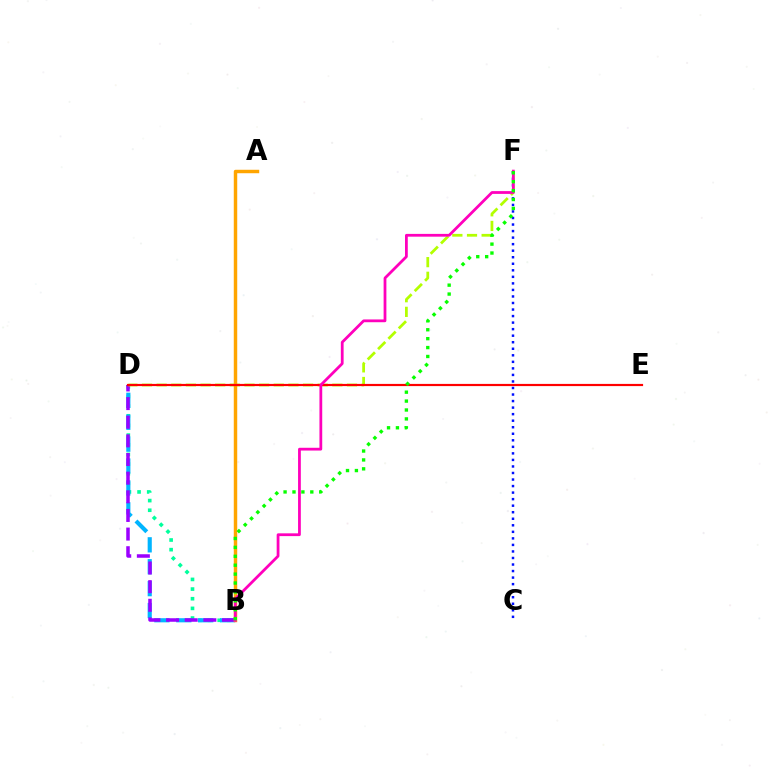{('B', 'D'): [{'color': '#00ff9d', 'line_style': 'dotted', 'thickness': 2.62}, {'color': '#00b5ff', 'line_style': 'dashed', 'thickness': 2.98}, {'color': '#9b00ff', 'line_style': 'dashed', 'thickness': 2.53}], ('C', 'F'): [{'color': '#0010ff', 'line_style': 'dotted', 'thickness': 1.78}], ('D', 'F'): [{'color': '#b3ff00', 'line_style': 'dashed', 'thickness': 1.99}], ('A', 'B'): [{'color': '#ffa500', 'line_style': 'solid', 'thickness': 2.48}], ('D', 'E'): [{'color': '#ff0000', 'line_style': 'solid', 'thickness': 1.57}], ('B', 'F'): [{'color': '#ff00bd', 'line_style': 'solid', 'thickness': 2.0}, {'color': '#08ff00', 'line_style': 'dotted', 'thickness': 2.42}]}